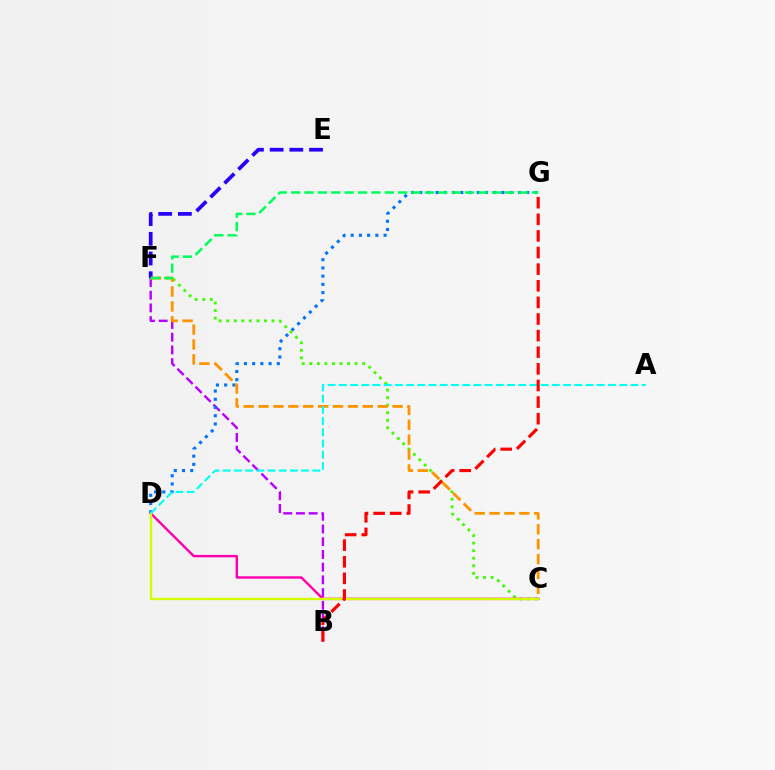{('B', 'F'): [{'color': '#b900ff', 'line_style': 'dashed', 'thickness': 1.73}], ('D', 'G'): [{'color': '#0074ff', 'line_style': 'dotted', 'thickness': 2.23}], ('C', 'F'): [{'color': '#3dff00', 'line_style': 'dotted', 'thickness': 2.05}, {'color': '#ff9400', 'line_style': 'dashed', 'thickness': 2.02}], ('C', 'D'): [{'color': '#ff00ac', 'line_style': 'solid', 'thickness': 1.73}, {'color': '#d1ff00', 'line_style': 'solid', 'thickness': 1.67}], ('E', 'F'): [{'color': '#2500ff', 'line_style': 'dashed', 'thickness': 2.68}], ('F', 'G'): [{'color': '#00ff5c', 'line_style': 'dashed', 'thickness': 1.82}], ('A', 'D'): [{'color': '#00fff6', 'line_style': 'dashed', 'thickness': 1.52}], ('B', 'G'): [{'color': '#ff0000', 'line_style': 'dashed', 'thickness': 2.26}]}